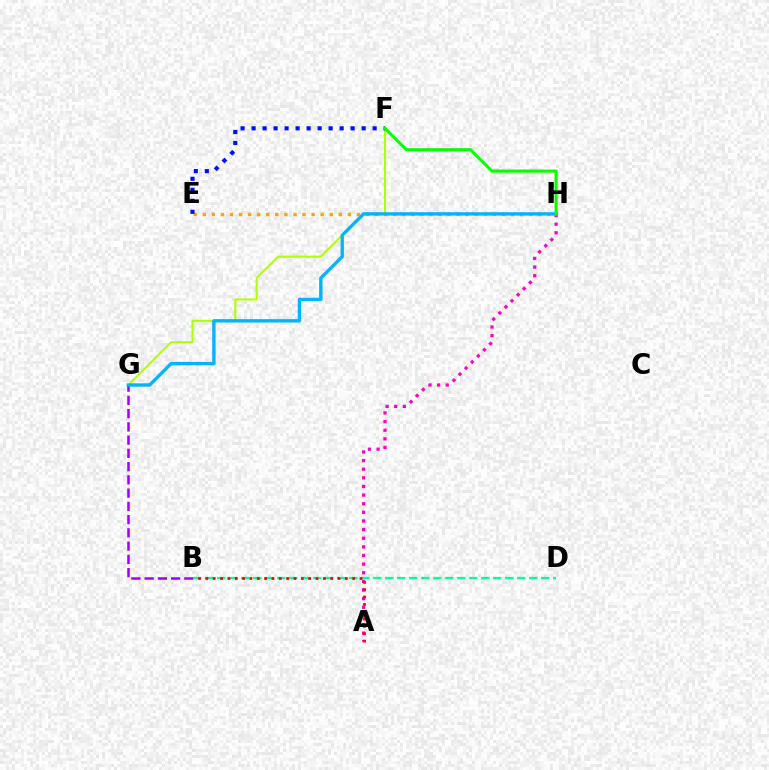{('E', 'H'): [{'color': '#ffa500', 'line_style': 'dotted', 'thickness': 2.46}], ('A', 'H'): [{'color': '#ff00bd', 'line_style': 'dotted', 'thickness': 2.34}], ('B', 'G'): [{'color': '#9b00ff', 'line_style': 'dashed', 'thickness': 1.8}], ('F', 'G'): [{'color': '#b3ff00', 'line_style': 'solid', 'thickness': 1.53}], ('G', 'H'): [{'color': '#00b5ff', 'line_style': 'solid', 'thickness': 2.43}], ('B', 'D'): [{'color': '#00ff9d', 'line_style': 'dashed', 'thickness': 1.63}], ('A', 'B'): [{'color': '#ff0000', 'line_style': 'dotted', 'thickness': 1.99}], ('E', 'F'): [{'color': '#0010ff', 'line_style': 'dotted', 'thickness': 2.99}], ('F', 'H'): [{'color': '#08ff00', 'line_style': 'solid', 'thickness': 2.23}]}